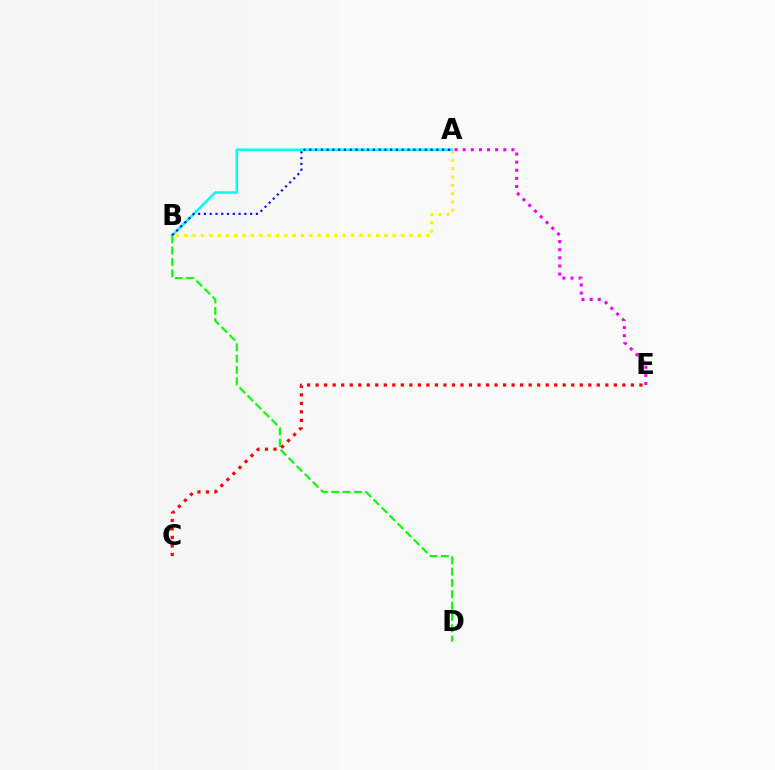{('A', 'E'): [{'color': '#ee00ff', 'line_style': 'dotted', 'thickness': 2.2}], ('A', 'B'): [{'color': '#00fff6', 'line_style': 'solid', 'thickness': 1.84}, {'color': '#0010ff', 'line_style': 'dotted', 'thickness': 1.57}, {'color': '#fcf500', 'line_style': 'dotted', 'thickness': 2.26}], ('B', 'D'): [{'color': '#08ff00', 'line_style': 'dashed', 'thickness': 1.54}], ('C', 'E'): [{'color': '#ff0000', 'line_style': 'dotted', 'thickness': 2.31}]}